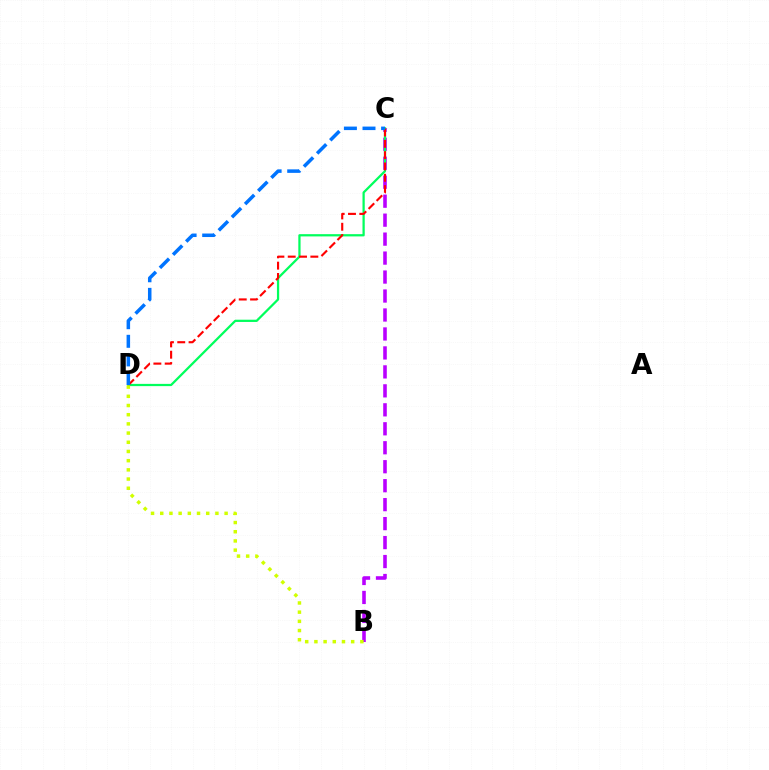{('B', 'C'): [{'color': '#b900ff', 'line_style': 'dashed', 'thickness': 2.58}], ('C', 'D'): [{'color': '#00ff5c', 'line_style': 'solid', 'thickness': 1.62}, {'color': '#ff0000', 'line_style': 'dashed', 'thickness': 1.54}, {'color': '#0074ff', 'line_style': 'dashed', 'thickness': 2.53}], ('B', 'D'): [{'color': '#d1ff00', 'line_style': 'dotted', 'thickness': 2.5}]}